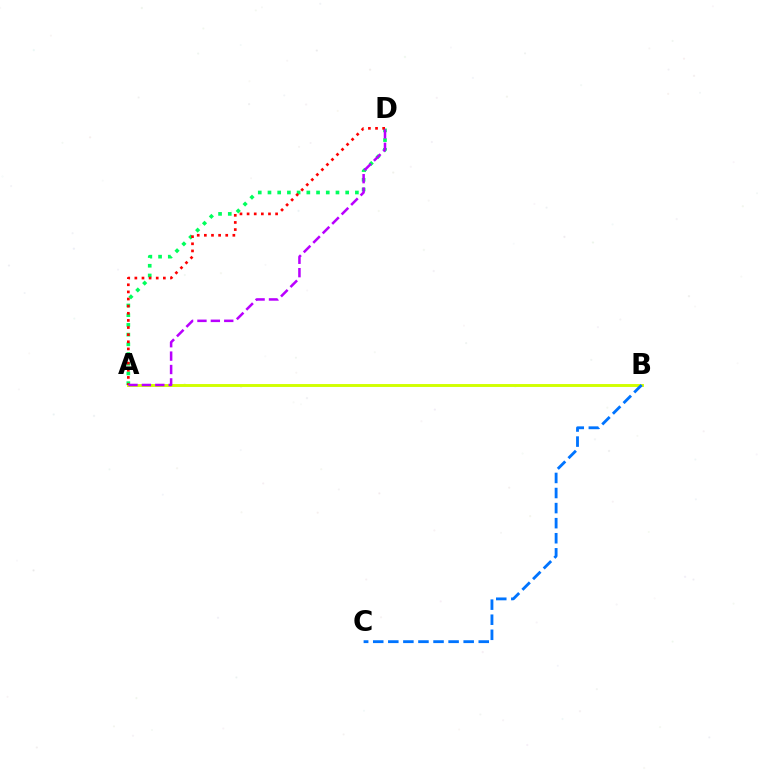{('A', 'D'): [{'color': '#00ff5c', 'line_style': 'dotted', 'thickness': 2.64}, {'color': '#ff0000', 'line_style': 'dotted', 'thickness': 1.94}, {'color': '#b900ff', 'line_style': 'dashed', 'thickness': 1.82}], ('A', 'B'): [{'color': '#d1ff00', 'line_style': 'solid', 'thickness': 2.1}], ('B', 'C'): [{'color': '#0074ff', 'line_style': 'dashed', 'thickness': 2.05}]}